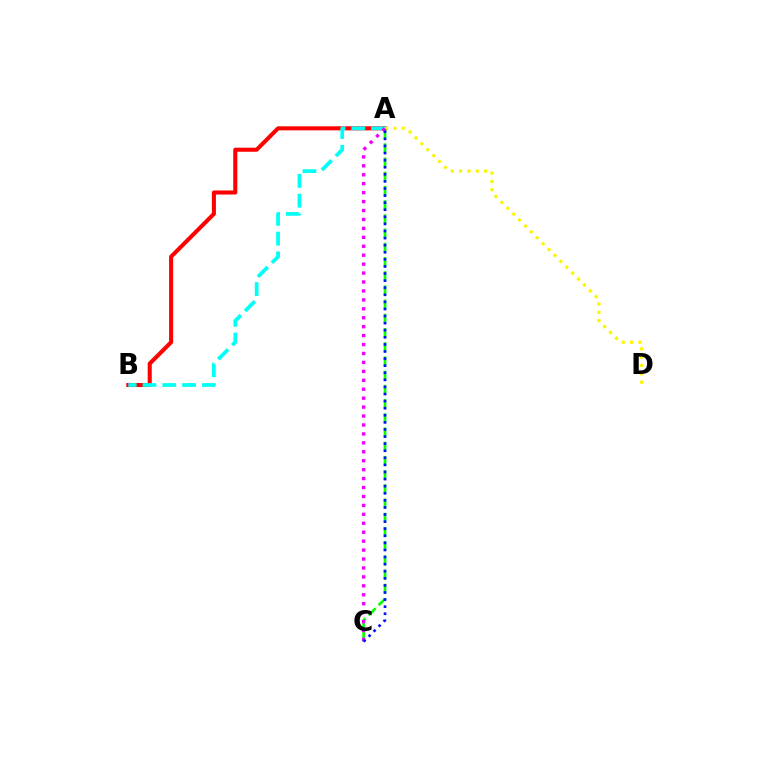{('A', 'B'): [{'color': '#ff0000', 'line_style': 'solid', 'thickness': 2.92}, {'color': '#00fff6', 'line_style': 'dashed', 'thickness': 2.69}], ('A', 'D'): [{'color': '#fcf500', 'line_style': 'dotted', 'thickness': 2.27}], ('A', 'C'): [{'color': '#08ff00', 'line_style': 'dashed', 'thickness': 1.93}, {'color': '#ee00ff', 'line_style': 'dotted', 'thickness': 2.43}, {'color': '#0010ff', 'line_style': 'dotted', 'thickness': 1.93}]}